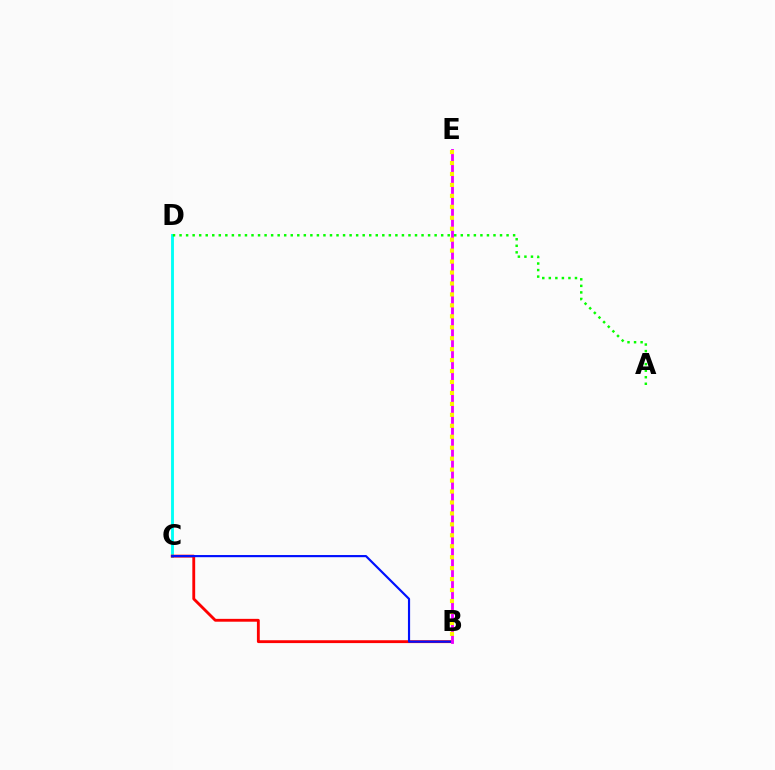{('C', 'D'): [{'color': '#00fff6', 'line_style': 'solid', 'thickness': 2.07}], ('A', 'D'): [{'color': '#08ff00', 'line_style': 'dotted', 'thickness': 1.78}], ('B', 'C'): [{'color': '#ff0000', 'line_style': 'solid', 'thickness': 2.05}, {'color': '#0010ff', 'line_style': 'solid', 'thickness': 1.56}], ('B', 'E'): [{'color': '#ee00ff', 'line_style': 'solid', 'thickness': 2.05}, {'color': '#fcf500', 'line_style': 'dotted', 'thickness': 2.98}]}